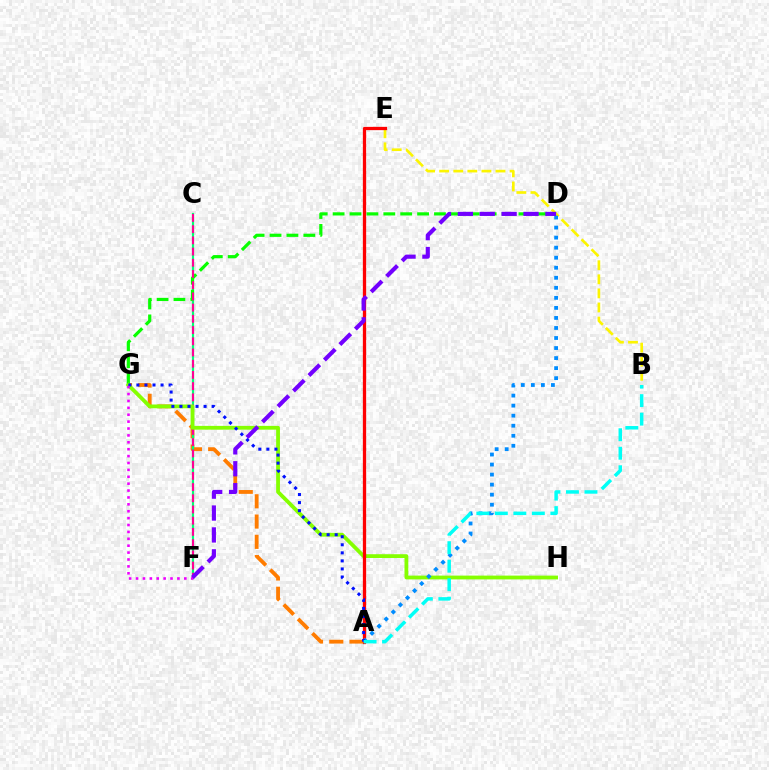{('A', 'G'): [{'color': '#ff7c00', 'line_style': 'dashed', 'thickness': 2.75}, {'color': '#0010ff', 'line_style': 'dotted', 'thickness': 2.19}], ('C', 'F'): [{'color': '#00ff74', 'line_style': 'solid', 'thickness': 1.58}, {'color': '#ff0094', 'line_style': 'dashed', 'thickness': 1.52}], ('D', 'G'): [{'color': '#08ff00', 'line_style': 'dashed', 'thickness': 2.3}], ('B', 'E'): [{'color': '#fcf500', 'line_style': 'dashed', 'thickness': 1.91}], ('G', 'H'): [{'color': '#84ff00', 'line_style': 'solid', 'thickness': 2.73}], ('A', 'E'): [{'color': '#ff0000', 'line_style': 'solid', 'thickness': 2.36}], ('A', 'D'): [{'color': '#008cff', 'line_style': 'dotted', 'thickness': 2.73}], ('F', 'G'): [{'color': '#ee00ff', 'line_style': 'dotted', 'thickness': 1.87}], ('D', 'F'): [{'color': '#7200ff', 'line_style': 'dashed', 'thickness': 2.97}], ('A', 'B'): [{'color': '#00fff6', 'line_style': 'dashed', 'thickness': 2.51}]}